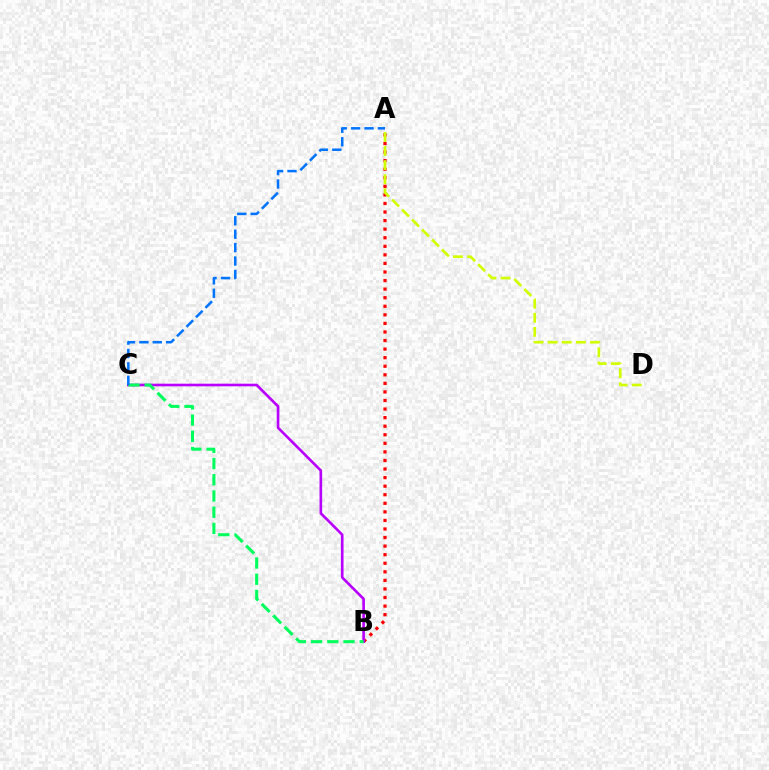{('A', 'B'): [{'color': '#ff0000', 'line_style': 'dotted', 'thickness': 2.33}], ('B', 'C'): [{'color': '#b900ff', 'line_style': 'solid', 'thickness': 1.9}, {'color': '#00ff5c', 'line_style': 'dashed', 'thickness': 2.2}], ('A', 'D'): [{'color': '#d1ff00', 'line_style': 'dashed', 'thickness': 1.92}], ('A', 'C'): [{'color': '#0074ff', 'line_style': 'dashed', 'thickness': 1.82}]}